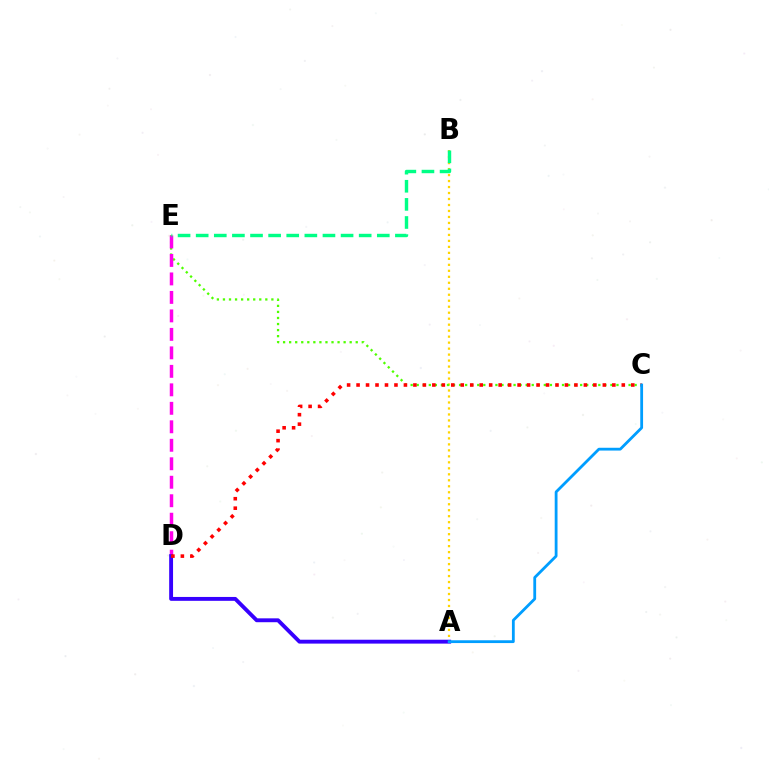{('A', 'B'): [{'color': '#ffd500', 'line_style': 'dotted', 'thickness': 1.63}], ('C', 'E'): [{'color': '#4fff00', 'line_style': 'dotted', 'thickness': 1.64}], ('D', 'E'): [{'color': '#ff00ed', 'line_style': 'dashed', 'thickness': 2.51}], ('B', 'E'): [{'color': '#00ff86', 'line_style': 'dashed', 'thickness': 2.46}], ('A', 'D'): [{'color': '#3700ff', 'line_style': 'solid', 'thickness': 2.79}], ('C', 'D'): [{'color': '#ff0000', 'line_style': 'dotted', 'thickness': 2.57}], ('A', 'C'): [{'color': '#009eff', 'line_style': 'solid', 'thickness': 2.02}]}